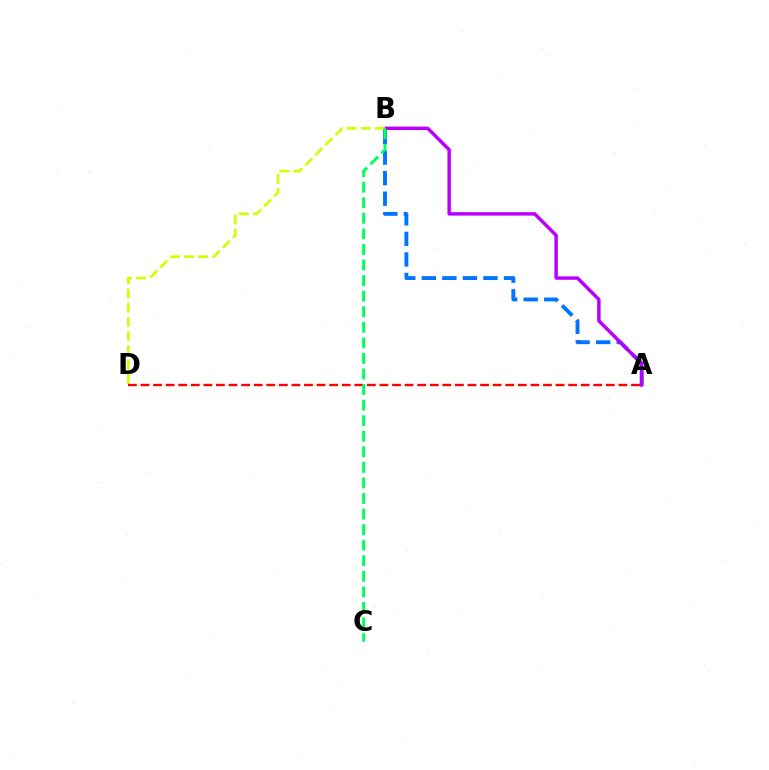{('A', 'B'): [{'color': '#0074ff', 'line_style': 'dashed', 'thickness': 2.79}, {'color': '#b900ff', 'line_style': 'solid', 'thickness': 2.48}], ('B', 'D'): [{'color': '#d1ff00', 'line_style': 'dashed', 'thickness': 1.93}], ('A', 'D'): [{'color': '#ff0000', 'line_style': 'dashed', 'thickness': 1.71}], ('B', 'C'): [{'color': '#00ff5c', 'line_style': 'dashed', 'thickness': 2.11}]}